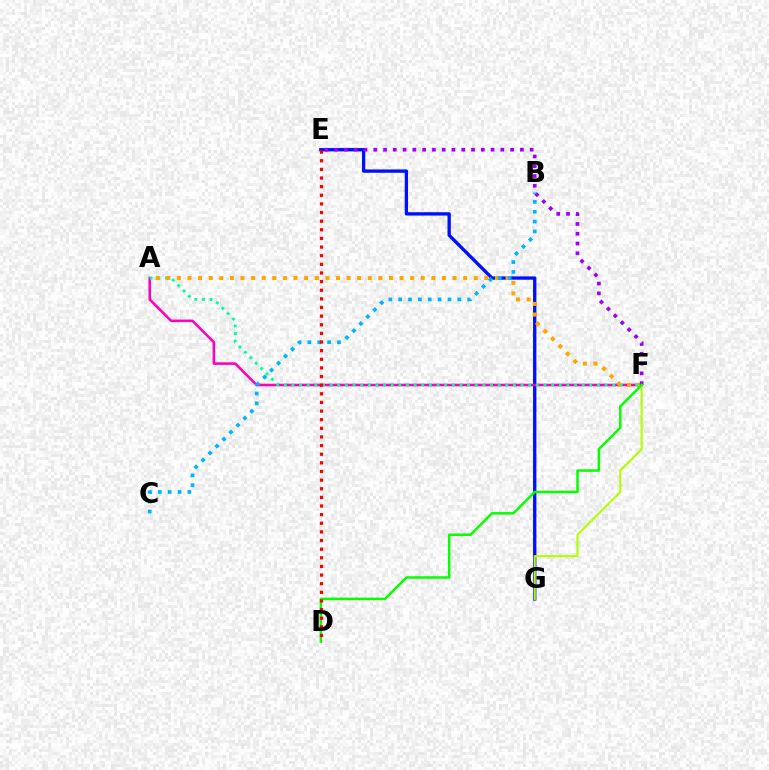{('E', 'G'): [{'color': '#0010ff', 'line_style': 'solid', 'thickness': 2.4}], ('A', 'F'): [{'color': '#ff00bd', 'line_style': 'solid', 'thickness': 1.85}, {'color': '#00ff9d', 'line_style': 'dotted', 'thickness': 2.08}, {'color': '#ffa500', 'line_style': 'dotted', 'thickness': 2.88}], ('F', 'G'): [{'color': '#b3ff00', 'line_style': 'solid', 'thickness': 1.51}], ('E', 'F'): [{'color': '#9b00ff', 'line_style': 'dotted', 'thickness': 2.66}], ('D', 'F'): [{'color': '#08ff00', 'line_style': 'solid', 'thickness': 1.81}], ('B', 'C'): [{'color': '#00b5ff', 'line_style': 'dotted', 'thickness': 2.68}], ('D', 'E'): [{'color': '#ff0000', 'line_style': 'dotted', 'thickness': 2.35}]}